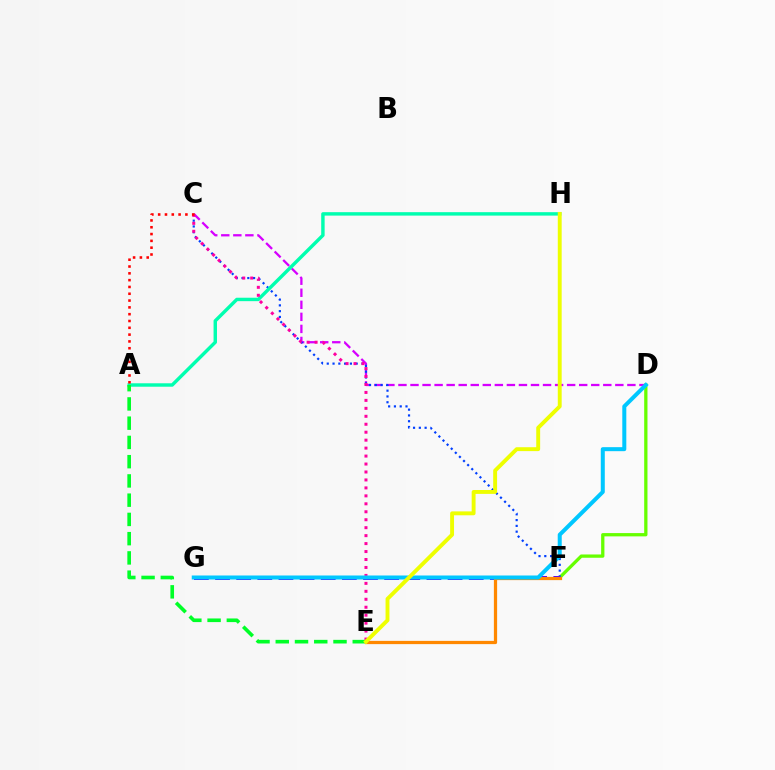{('D', 'F'): [{'color': '#66ff00', 'line_style': 'solid', 'thickness': 2.36}], ('C', 'D'): [{'color': '#d600ff', 'line_style': 'dashed', 'thickness': 1.64}], ('C', 'F'): [{'color': '#003fff', 'line_style': 'dotted', 'thickness': 1.57}], ('A', 'H'): [{'color': '#00ffaf', 'line_style': 'solid', 'thickness': 2.47}], ('C', 'E'): [{'color': '#ff00a0', 'line_style': 'dotted', 'thickness': 2.16}], ('A', 'E'): [{'color': '#00ff27', 'line_style': 'dashed', 'thickness': 2.61}], ('A', 'C'): [{'color': '#ff0000', 'line_style': 'dotted', 'thickness': 1.85}], ('F', 'G'): [{'color': '#4f00ff', 'line_style': 'dashed', 'thickness': 2.87}], ('E', 'F'): [{'color': '#ff8800', 'line_style': 'solid', 'thickness': 2.33}], ('D', 'G'): [{'color': '#00c7ff', 'line_style': 'solid', 'thickness': 2.89}], ('E', 'H'): [{'color': '#eeff00', 'line_style': 'solid', 'thickness': 2.8}]}